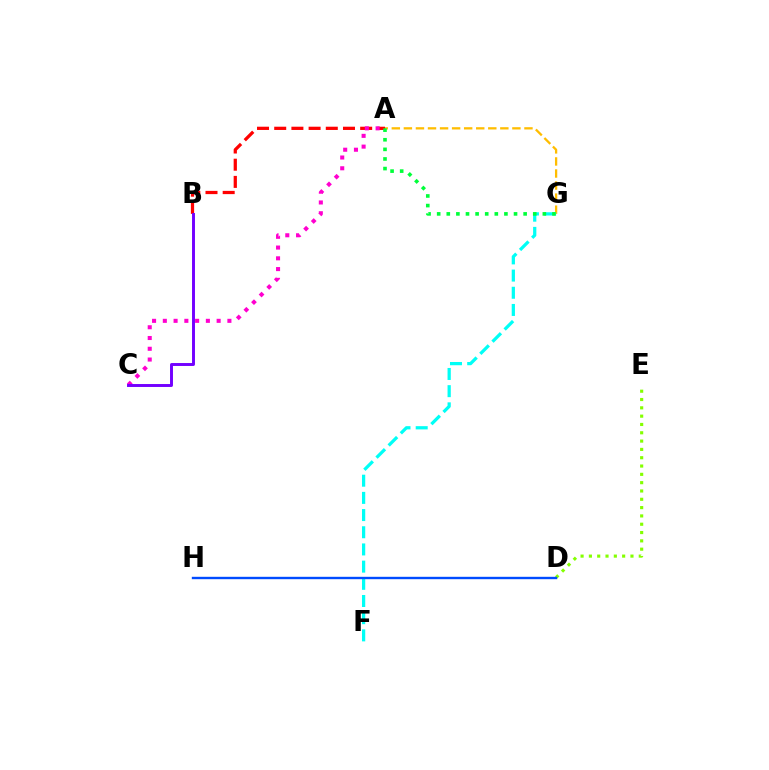{('D', 'E'): [{'color': '#84ff00', 'line_style': 'dotted', 'thickness': 2.26}], ('A', 'B'): [{'color': '#ff0000', 'line_style': 'dashed', 'thickness': 2.34}], ('A', 'G'): [{'color': '#ffbd00', 'line_style': 'dashed', 'thickness': 1.64}, {'color': '#00ff39', 'line_style': 'dotted', 'thickness': 2.61}], ('A', 'C'): [{'color': '#ff00cf', 'line_style': 'dotted', 'thickness': 2.92}], ('F', 'G'): [{'color': '#00fff6', 'line_style': 'dashed', 'thickness': 2.33}], ('D', 'H'): [{'color': '#004bff', 'line_style': 'solid', 'thickness': 1.72}], ('B', 'C'): [{'color': '#7200ff', 'line_style': 'solid', 'thickness': 2.11}]}